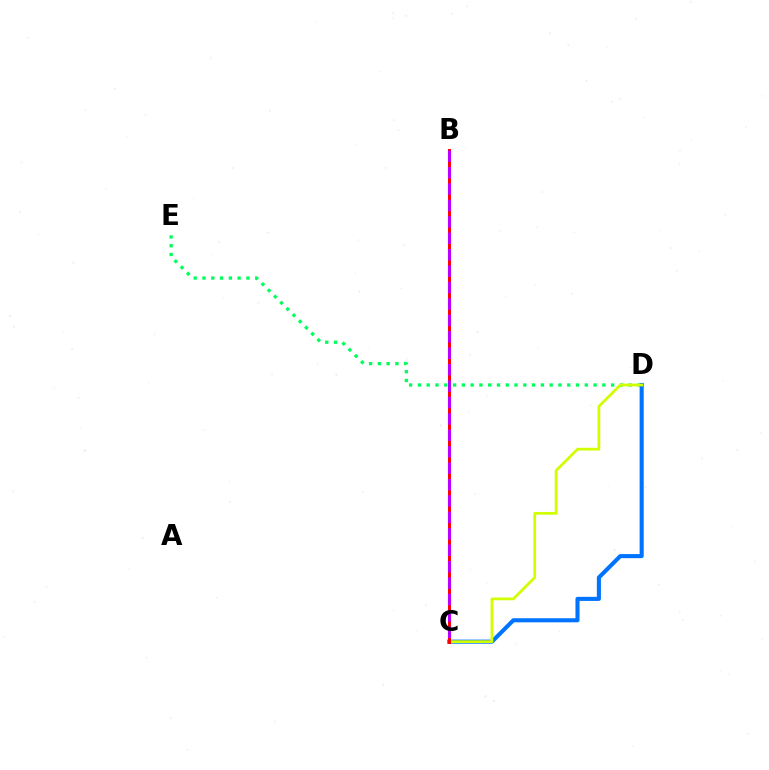{('D', 'E'): [{'color': '#00ff5c', 'line_style': 'dotted', 'thickness': 2.39}], ('C', 'D'): [{'color': '#0074ff', 'line_style': 'solid', 'thickness': 2.94}, {'color': '#d1ff00', 'line_style': 'solid', 'thickness': 1.98}], ('B', 'C'): [{'color': '#ff0000', 'line_style': 'solid', 'thickness': 2.14}, {'color': '#b900ff', 'line_style': 'dashed', 'thickness': 2.23}]}